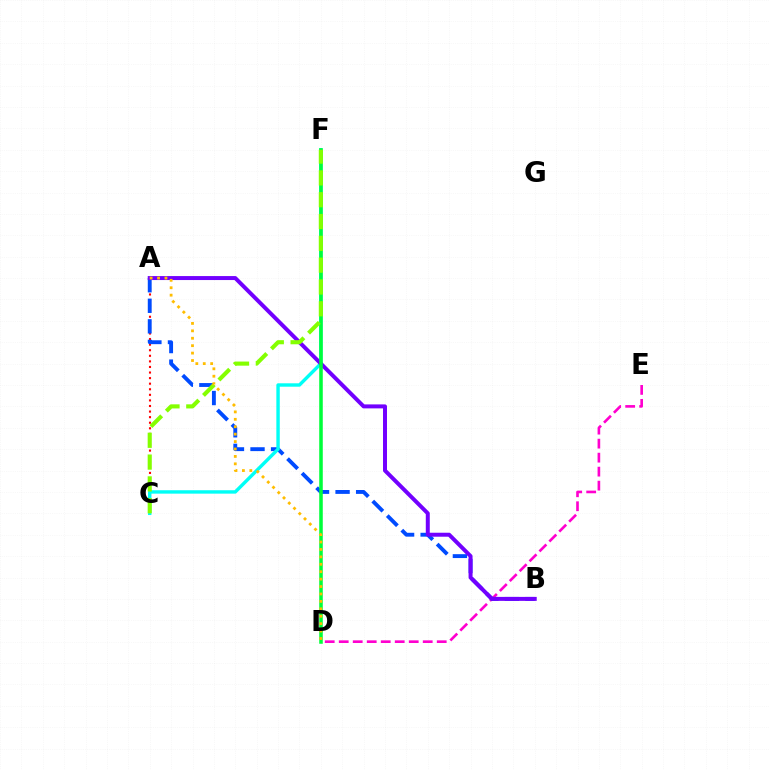{('A', 'C'): [{'color': '#ff0000', 'line_style': 'dotted', 'thickness': 1.52}], ('D', 'E'): [{'color': '#ff00cf', 'line_style': 'dashed', 'thickness': 1.9}], ('A', 'B'): [{'color': '#004bff', 'line_style': 'dashed', 'thickness': 2.79}, {'color': '#7200ff', 'line_style': 'solid', 'thickness': 2.87}], ('C', 'F'): [{'color': '#00fff6', 'line_style': 'solid', 'thickness': 2.45}, {'color': '#84ff00', 'line_style': 'dashed', 'thickness': 2.96}], ('D', 'F'): [{'color': '#00ff39', 'line_style': 'solid', 'thickness': 2.55}], ('A', 'D'): [{'color': '#ffbd00', 'line_style': 'dotted', 'thickness': 2.02}]}